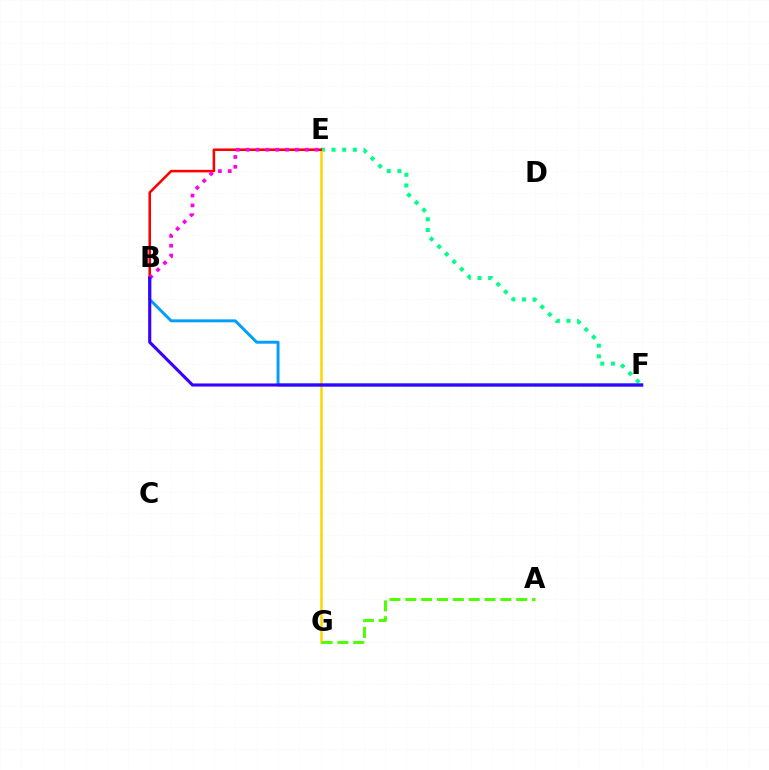{('E', 'F'): [{'color': '#00ff86', 'line_style': 'dotted', 'thickness': 2.9}], ('E', 'G'): [{'color': '#ffd500', 'line_style': 'solid', 'thickness': 1.8}], ('B', 'F'): [{'color': '#009eff', 'line_style': 'solid', 'thickness': 2.11}, {'color': '#3700ff', 'line_style': 'solid', 'thickness': 2.23}], ('B', 'E'): [{'color': '#ff0000', 'line_style': 'solid', 'thickness': 1.84}, {'color': '#ff00ed', 'line_style': 'dotted', 'thickness': 2.67}], ('A', 'G'): [{'color': '#4fff00', 'line_style': 'dashed', 'thickness': 2.15}]}